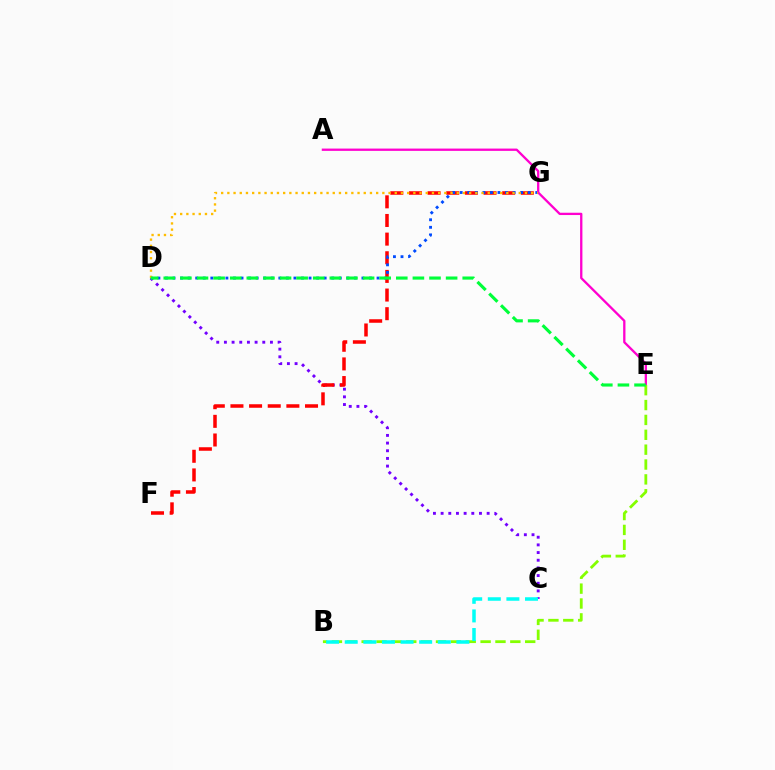{('C', 'D'): [{'color': '#7200ff', 'line_style': 'dotted', 'thickness': 2.08}], ('F', 'G'): [{'color': '#ff0000', 'line_style': 'dashed', 'thickness': 2.53}], ('D', 'G'): [{'color': '#004bff', 'line_style': 'dotted', 'thickness': 2.05}, {'color': '#ffbd00', 'line_style': 'dotted', 'thickness': 1.68}], ('A', 'E'): [{'color': '#ff00cf', 'line_style': 'solid', 'thickness': 1.66}], ('B', 'E'): [{'color': '#84ff00', 'line_style': 'dashed', 'thickness': 2.02}], ('B', 'C'): [{'color': '#00fff6', 'line_style': 'dashed', 'thickness': 2.53}], ('D', 'E'): [{'color': '#00ff39', 'line_style': 'dashed', 'thickness': 2.26}]}